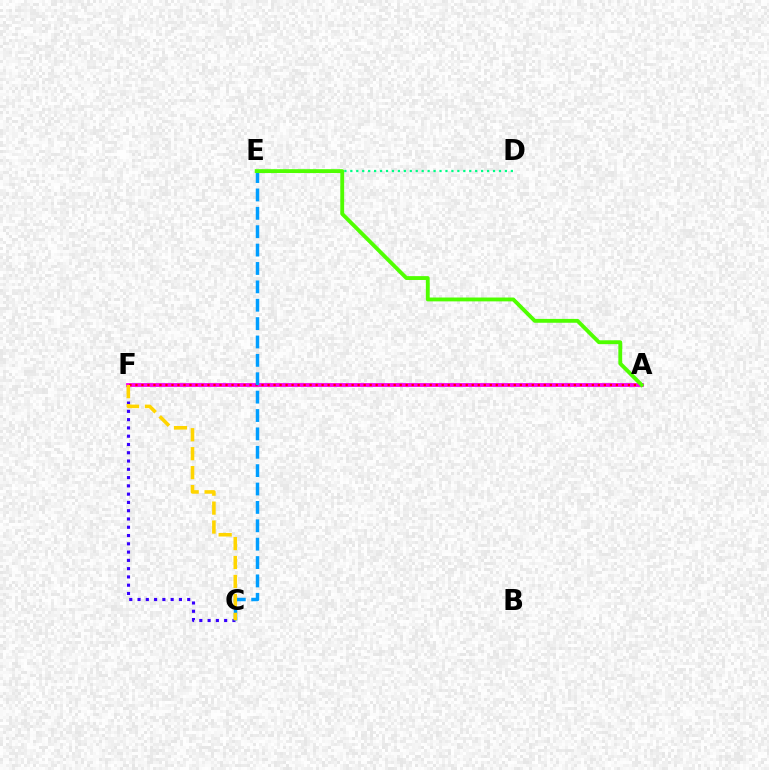{('D', 'E'): [{'color': '#00ff86', 'line_style': 'dotted', 'thickness': 1.62}], ('A', 'F'): [{'color': '#ff00ed', 'line_style': 'solid', 'thickness': 2.74}, {'color': '#ff0000', 'line_style': 'dotted', 'thickness': 1.63}], ('C', 'F'): [{'color': '#3700ff', 'line_style': 'dotted', 'thickness': 2.25}, {'color': '#ffd500', 'line_style': 'dashed', 'thickness': 2.57}], ('C', 'E'): [{'color': '#009eff', 'line_style': 'dashed', 'thickness': 2.5}], ('A', 'E'): [{'color': '#4fff00', 'line_style': 'solid', 'thickness': 2.77}]}